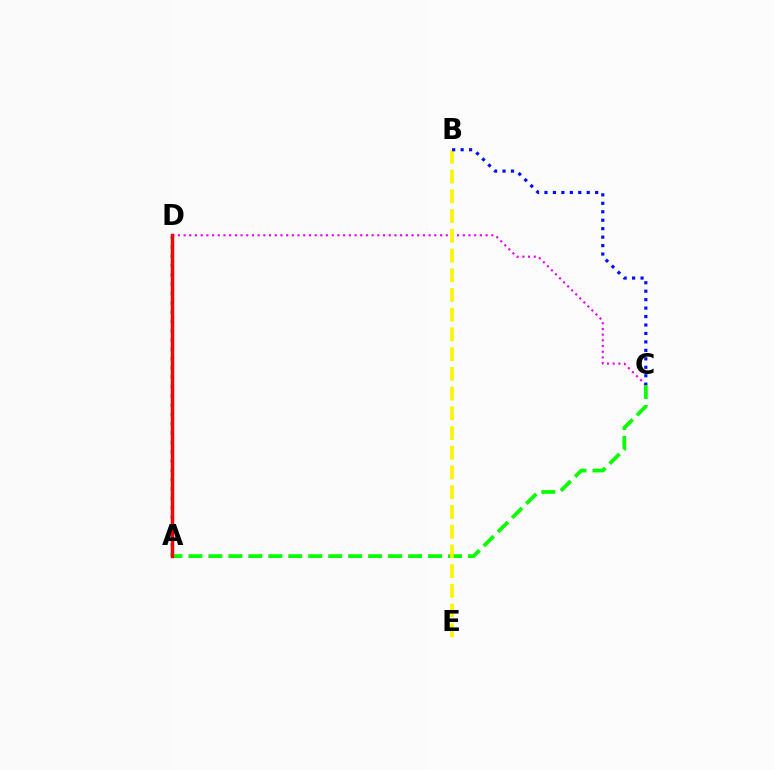{('A', 'D'): [{'color': '#00fff6', 'line_style': 'dotted', 'thickness': 2.53}, {'color': '#ff0000', 'line_style': 'solid', 'thickness': 2.51}], ('A', 'C'): [{'color': '#08ff00', 'line_style': 'dashed', 'thickness': 2.71}], ('C', 'D'): [{'color': '#ee00ff', 'line_style': 'dotted', 'thickness': 1.55}], ('B', 'E'): [{'color': '#fcf500', 'line_style': 'dashed', 'thickness': 2.68}], ('B', 'C'): [{'color': '#0010ff', 'line_style': 'dotted', 'thickness': 2.3}]}